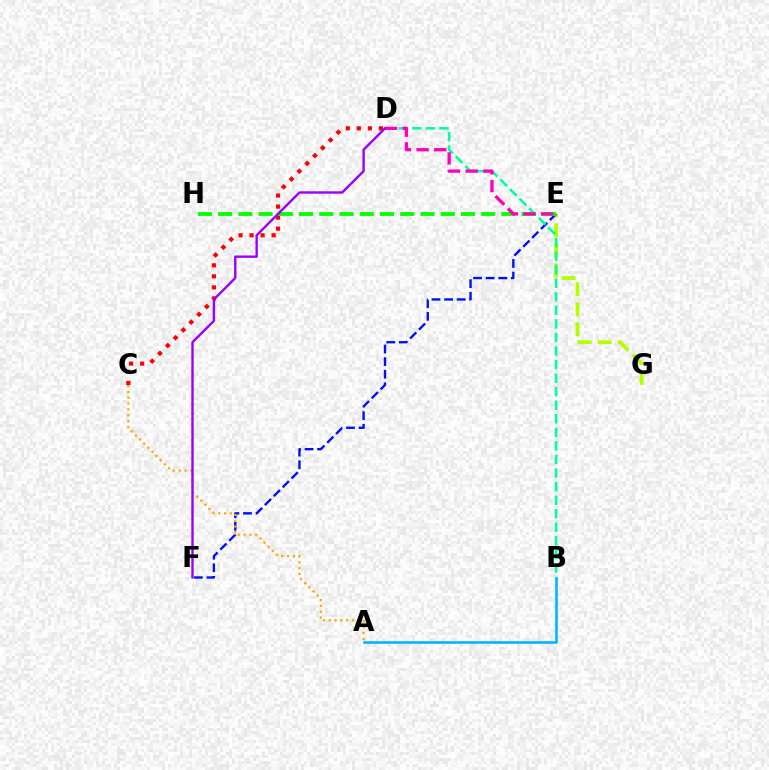{('A', 'B'): [{'color': '#00b5ff', 'line_style': 'solid', 'thickness': 1.86}], ('E', 'G'): [{'color': '#b3ff00', 'line_style': 'dashed', 'thickness': 2.73}], ('E', 'F'): [{'color': '#0010ff', 'line_style': 'dashed', 'thickness': 1.71}], ('B', 'D'): [{'color': '#00ff9d', 'line_style': 'dashed', 'thickness': 1.84}], ('C', 'D'): [{'color': '#ff0000', 'line_style': 'dotted', 'thickness': 3.0}], ('E', 'H'): [{'color': '#08ff00', 'line_style': 'dashed', 'thickness': 2.75}], ('A', 'C'): [{'color': '#ffa500', 'line_style': 'dotted', 'thickness': 1.58}], ('D', 'E'): [{'color': '#ff00bd', 'line_style': 'dashed', 'thickness': 2.39}], ('D', 'F'): [{'color': '#9b00ff', 'line_style': 'solid', 'thickness': 1.72}]}